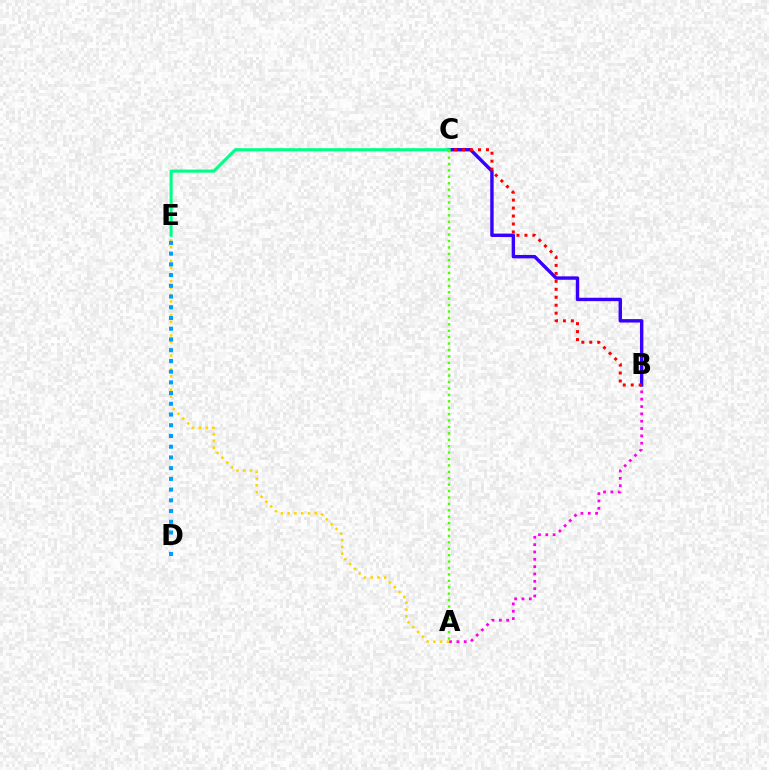{('A', 'B'): [{'color': '#ff00ed', 'line_style': 'dotted', 'thickness': 1.99}], ('A', 'E'): [{'color': '#ffd500', 'line_style': 'dotted', 'thickness': 1.84}], ('B', 'C'): [{'color': '#3700ff', 'line_style': 'solid', 'thickness': 2.45}, {'color': '#ff0000', 'line_style': 'dotted', 'thickness': 2.16}], ('D', 'E'): [{'color': '#009eff', 'line_style': 'dotted', 'thickness': 2.91}], ('C', 'E'): [{'color': '#00ff86', 'line_style': 'solid', 'thickness': 2.22}], ('A', 'C'): [{'color': '#4fff00', 'line_style': 'dotted', 'thickness': 1.74}]}